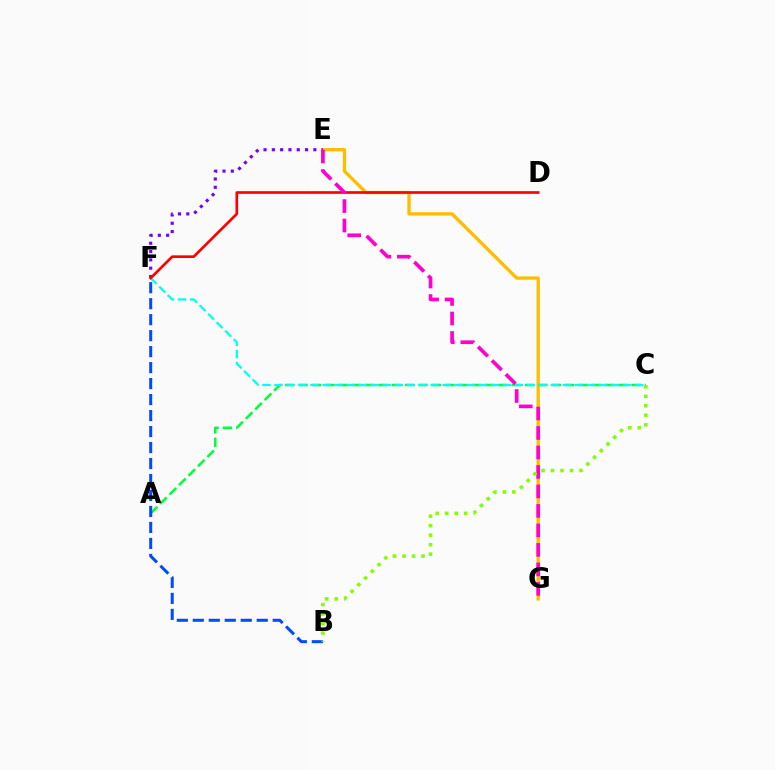{('E', 'G'): [{'color': '#ffbd00', 'line_style': 'solid', 'thickness': 2.4}, {'color': '#ff00cf', 'line_style': 'dashed', 'thickness': 2.65}], ('A', 'C'): [{'color': '#00ff39', 'line_style': 'dashed', 'thickness': 1.81}], ('E', 'F'): [{'color': '#7200ff', 'line_style': 'dotted', 'thickness': 2.26}], ('C', 'F'): [{'color': '#00fff6', 'line_style': 'dashed', 'thickness': 1.63}], ('D', 'F'): [{'color': '#ff0000', 'line_style': 'solid', 'thickness': 1.92}], ('B', 'F'): [{'color': '#004bff', 'line_style': 'dashed', 'thickness': 2.17}], ('B', 'C'): [{'color': '#84ff00', 'line_style': 'dotted', 'thickness': 2.58}]}